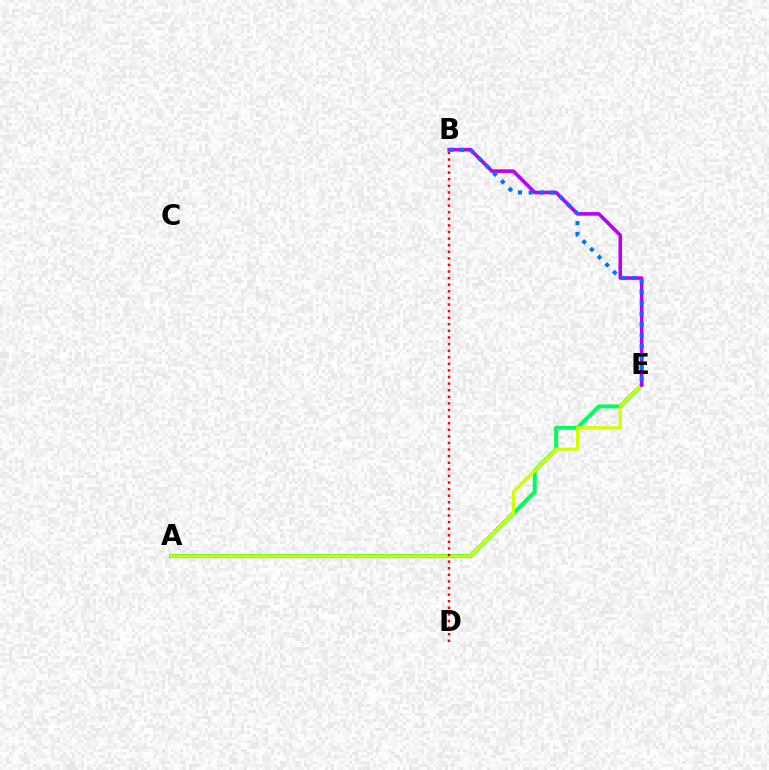{('A', 'E'): [{'color': '#00ff5c', 'line_style': 'solid', 'thickness': 2.86}, {'color': '#d1ff00', 'line_style': 'solid', 'thickness': 2.27}], ('B', 'E'): [{'color': '#b900ff', 'line_style': 'solid', 'thickness': 2.58}, {'color': '#0074ff', 'line_style': 'dotted', 'thickness': 2.94}], ('B', 'D'): [{'color': '#ff0000', 'line_style': 'dotted', 'thickness': 1.79}]}